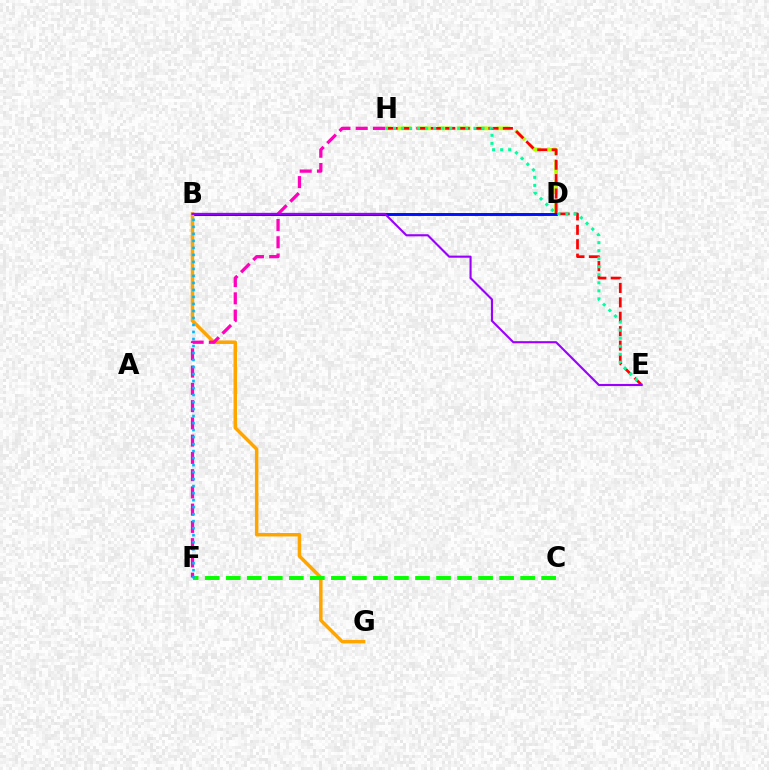{('D', 'H'): [{'color': '#b3ff00', 'line_style': 'dashed', 'thickness': 2.69}], ('E', 'H'): [{'color': '#ff0000', 'line_style': 'dashed', 'thickness': 1.96}, {'color': '#00ff9d', 'line_style': 'dotted', 'thickness': 2.18}], ('B', 'D'): [{'color': '#0010ff', 'line_style': 'solid', 'thickness': 2.11}], ('B', 'G'): [{'color': '#ffa500', 'line_style': 'solid', 'thickness': 2.52}], ('F', 'H'): [{'color': '#ff00bd', 'line_style': 'dashed', 'thickness': 2.34}], ('B', 'E'): [{'color': '#9b00ff', 'line_style': 'solid', 'thickness': 1.52}], ('C', 'F'): [{'color': '#08ff00', 'line_style': 'dashed', 'thickness': 2.86}], ('B', 'F'): [{'color': '#00b5ff', 'line_style': 'dotted', 'thickness': 1.9}]}